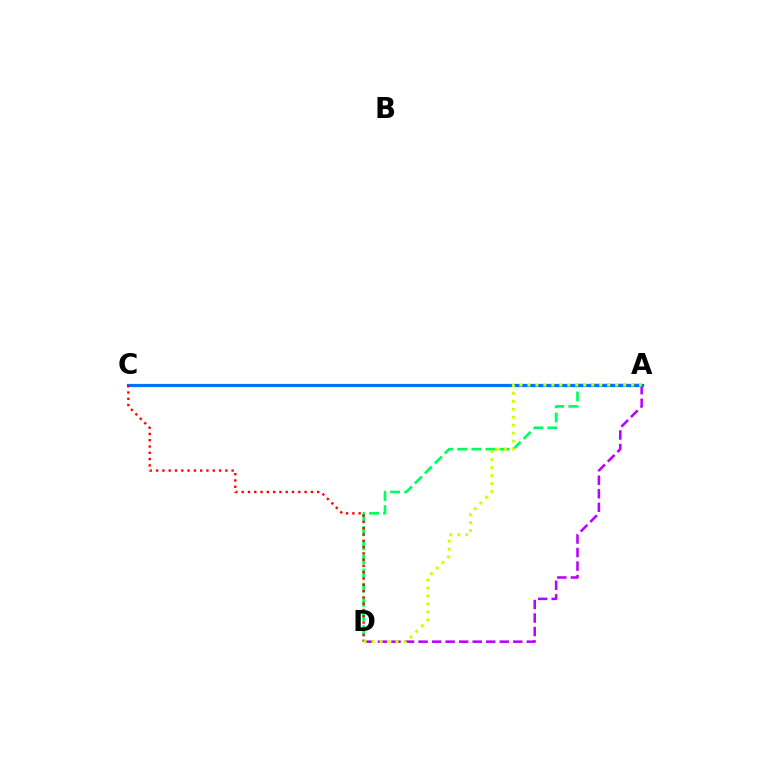{('A', 'D'): [{'color': '#b900ff', 'line_style': 'dashed', 'thickness': 1.84}, {'color': '#00ff5c', 'line_style': 'dashed', 'thickness': 1.92}, {'color': '#d1ff00', 'line_style': 'dotted', 'thickness': 2.17}], ('A', 'C'): [{'color': '#0074ff', 'line_style': 'solid', 'thickness': 2.31}], ('C', 'D'): [{'color': '#ff0000', 'line_style': 'dotted', 'thickness': 1.71}]}